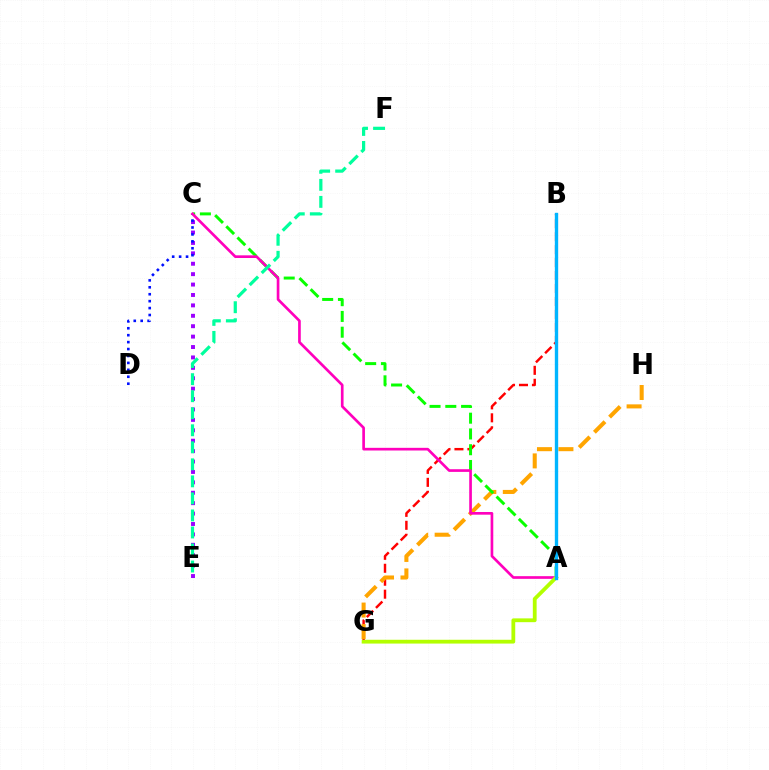{('B', 'G'): [{'color': '#ff0000', 'line_style': 'dashed', 'thickness': 1.76}], ('G', 'H'): [{'color': '#ffa500', 'line_style': 'dashed', 'thickness': 2.92}], ('C', 'E'): [{'color': '#9b00ff', 'line_style': 'dotted', 'thickness': 2.83}], ('A', 'C'): [{'color': '#08ff00', 'line_style': 'dashed', 'thickness': 2.14}, {'color': '#ff00bd', 'line_style': 'solid', 'thickness': 1.93}], ('C', 'D'): [{'color': '#0010ff', 'line_style': 'dotted', 'thickness': 1.88}], ('A', 'G'): [{'color': '#b3ff00', 'line_style': 'solid', 'thickness': 2.73}], ('E', 'F'): [{'color': '#00ff9d', 'line_style': 'dashed', 'thickness': 2.31}], ('A', 'B'): [{'color': '#00b5ff', 'line_style': 'solid', 'thickness': 2.41}]}